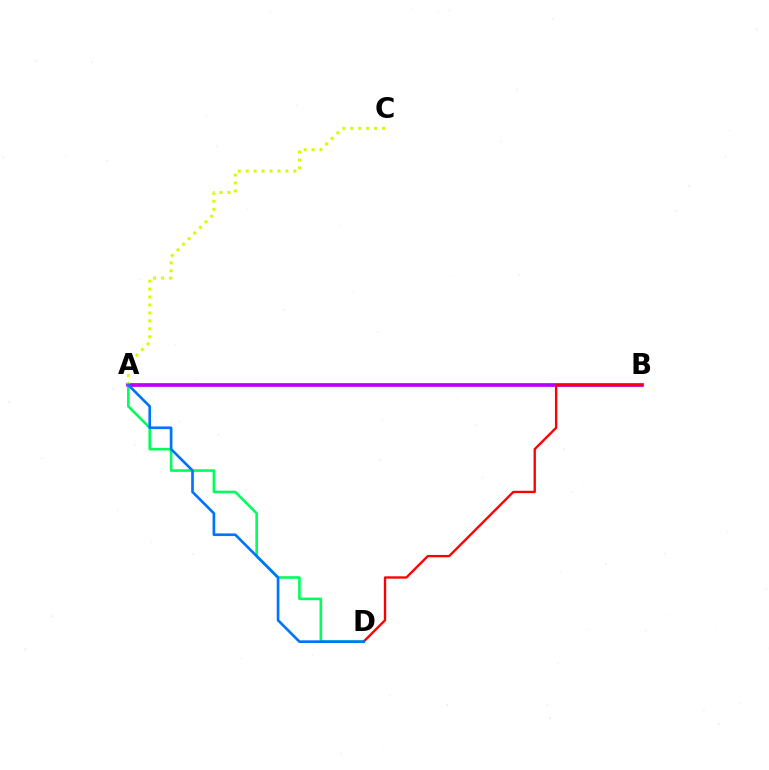{('A', 'B'): [{'color': '#b900ff', 'line_style': 'solid', 'thickness': 2.68}], ('A', 'C'): [{'color': '#d1ff00', 'line_style': 'dotted', 'thickness': 2.16}], ('A', 'D'): [{'color': '#00ff5c', 'line_style': 'solid', 'thickness': 1.88}, {'color': '#0074ff', 'line_style': 'solid', 'thickness': 1.92}], ('B', 'D'): [{'color': '#ff0000', 'line_style': 'solid', 'thickness': 1.7}]}